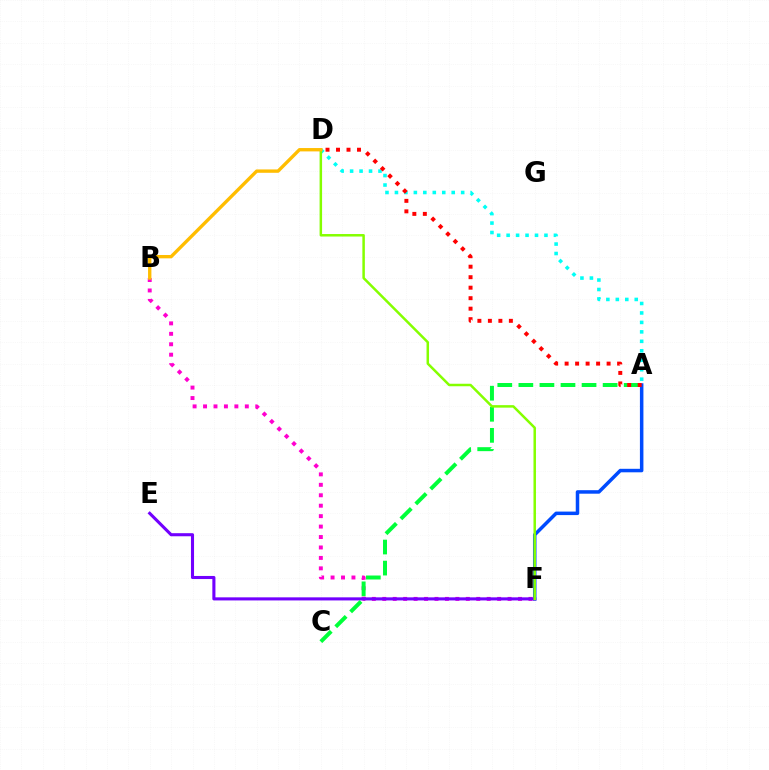{('B', 'F'): [{'color': '#ff00cf', 'line_style': 'dotted', 'thickness': 2.84}], ('A', 'F'): [{'color': '#004bff', 'line_style': 'solid', 'thickness': 2.52}], ('E', 'F'): [{'color': '#7200ff', 'line_style': 'solid', 'thickness': 2.22}], ('A', 'C'): [{'color': '#00ff39', 'line_style': 'dashed', 'thickness': 2.86}], ('A', 'D'): [{'color': '#00fff6', 'line_style': 'dotted', 'thickness': 2.57}, {'color': '#ff0000', 'line_style': 'dotted', 'thickness': 2.85}], ('D', 'F'): [{'color': '#84ff00', 'line_style': 'solid', 'thickness': 1.8}], ('B', 'D'): [{'color': '#ffbd00', 'line_style': 'solid', 'thickness': 2.41}]}